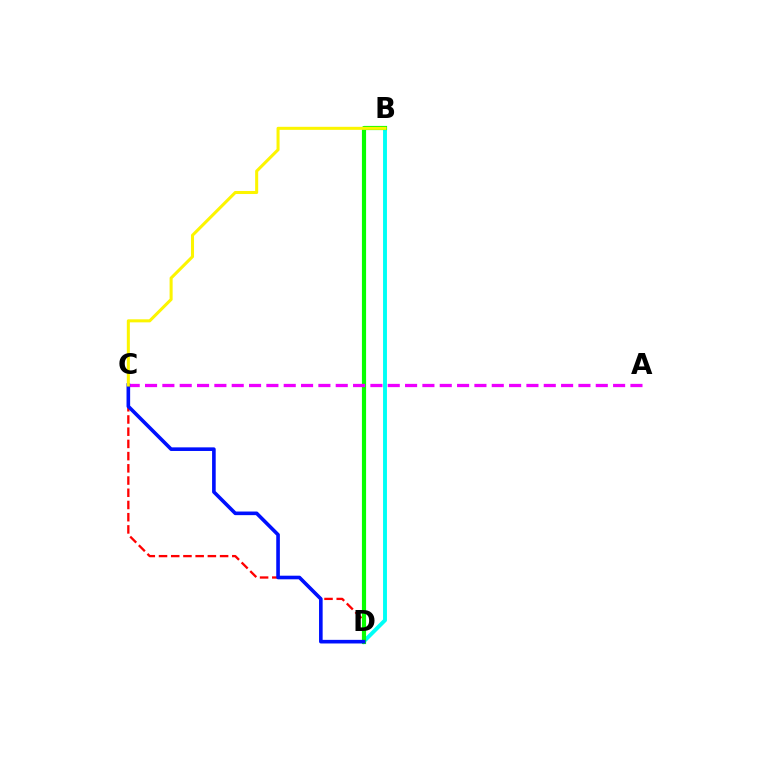{('B', 'D'): [{'color': '#00fff6', 'line_style': 'solid', 'thickness': 2.81}, {'color': '#08ff00', 'line_style': 'solid', 'thickness': 3.0}], ('C', 'D'): [{'color': '#ff0000', 'line_style': 'dashed', 'thickness': 1.66}, {'color': '#0010ff', 'line_style': 'solid', 'thickness': 2.6}], ('A', 'C'): [{'color': '#ee00ff', 'line_style': 'dashed', 'thickness': 2.36}], ('B', 'C'): [{'color': '#fcf500', 'line_style': 'solid', 'thickness': 2.19}]}